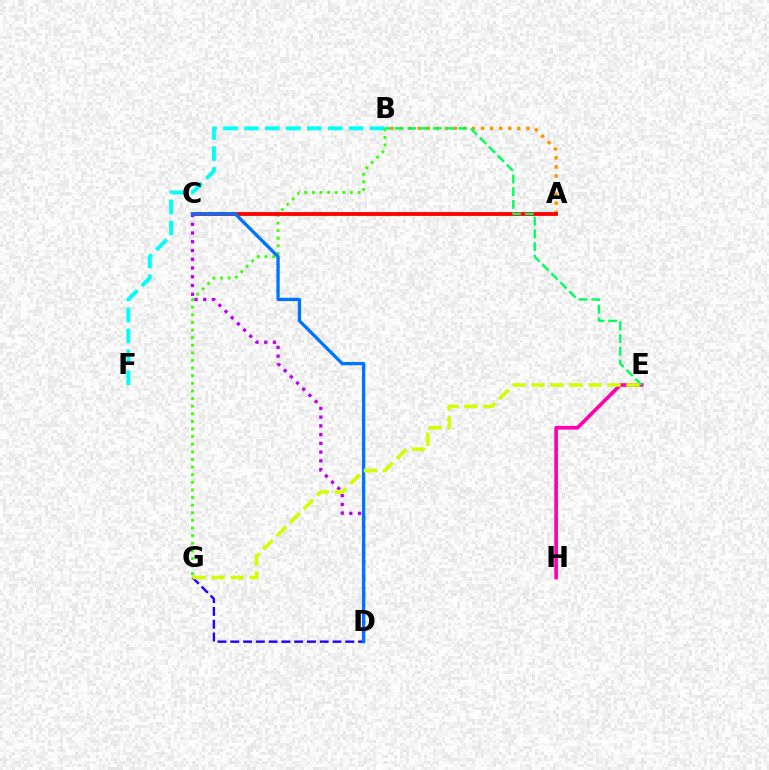{('B', 'F'): [{'color': '#00fff6', 'line_style': 'dashed', 'thickness': 2.84}], ('E', 'H'): [{'color': '#ff00ac', 'line_style': 'solid', 'thickness': 2.64}], ('B', 'G'): [{'color': '#3dff00', 'line_style': 'dotted', 'thickness': 2.07}], ('A', 'B'): [{'color': '#ff9400', 'line_style': 'dotted', 'thickness': 2.46}], ('D', 'G'): [{'color': '#2500ff', 'line_style': 'dashed', 'thickness': 1.74}], ('A', 'C'): [{'color': '#ff0000', 'line_style': 'solid', 'thickness': 2.74}], ('C', 'D'): [{'color': '#b900ff', 'line_style': 'dotted', 'thickness': 2.38}, {'color': '#0074ff', 'line_style': 'solid', 'thickness': 2.38}], ('B', 'E'): [{'color': '#00ff5c', 'line_style': 'dashed', 'thickness': 1.73}], ('E', 'G'): [{'color': '#d1ff00', 'line_style': 'dashed', 'thickness': 2.58}]}